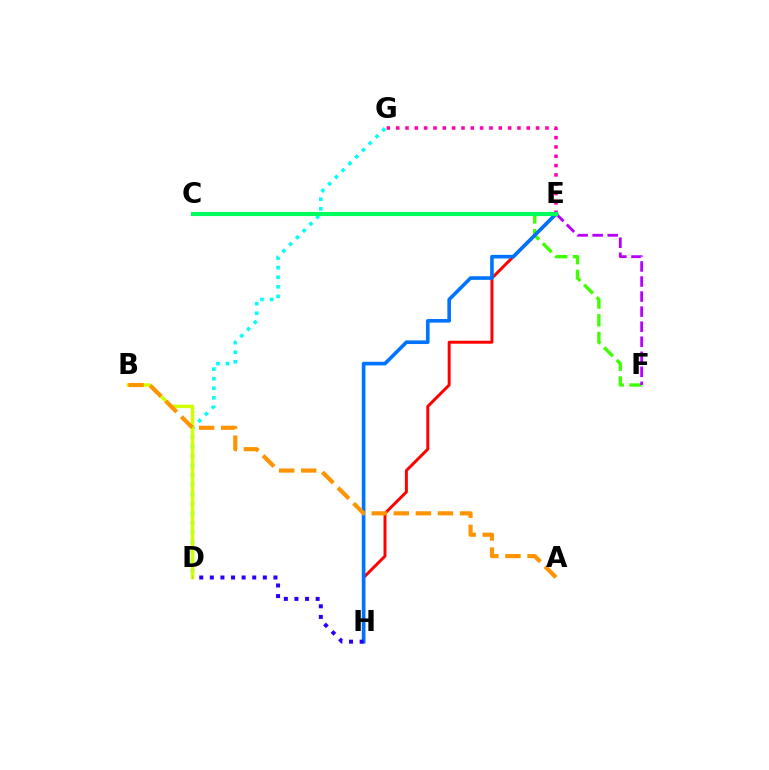{('C', 'F'): [{'color': '#3dff00', 'line_style': 'dashed', 'thickness': 2.41}], ('D', 'G'): [{'color': '#00fff6', 'line_style': 'dotted', 'thickness': 2.6}], ('E', 'F'): [{'color': '#b900ff', 'line_style': 'dashed', 'thickness': 2.04}], ('E', 'H'): [{'color': '#ff0000', 'line_style': 'solid', 'thickness': 2.13}, {'color': '#0074ff', 'line_style': 'solid', 'thickness': 2.61}], ('E', 'G'): [{'color': '#ff00ac', 'line_style': 'dotted', 'thickness': 2.53}], ('B', 'D'): [{'color': '#d1ff00', 'line_style': 'solid', 'thickness': 2.53}], ('D', 'H'): [{'color': '#2500ff', 'line_style': 'dotted', 'thickness': 2.88}], ('C', 'E'): [{'color': '#00ff5c', 'line_style': 'solid', 'thickness': 2.98}], ('A', 'B'): [{'color': '#ff9400', 'line_style': 'dashed', 'thickness': 3.0}]}